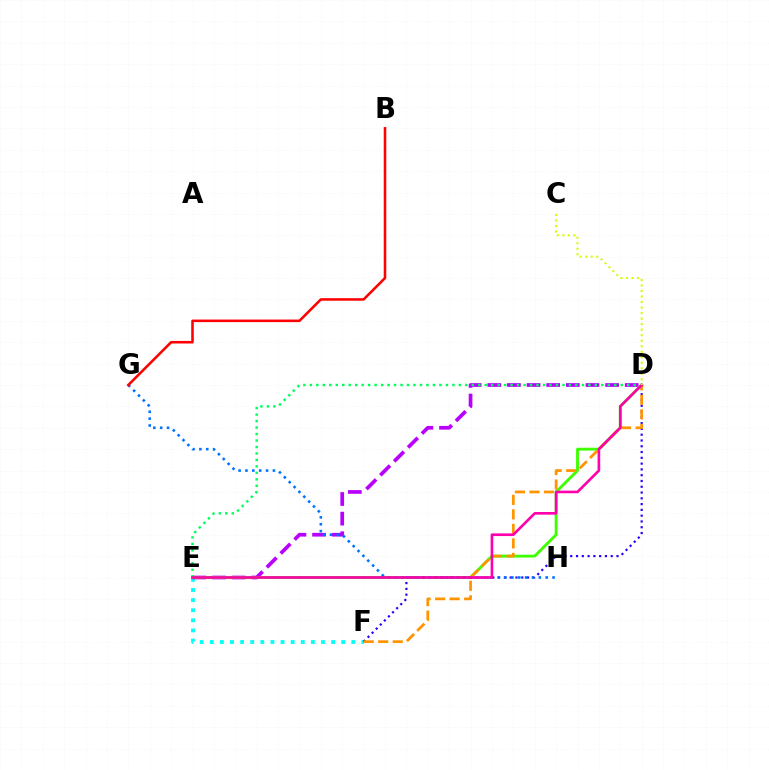{('E', 'F'): [{'color': '#00fff6', 'line_style': 'dotted', 'thickness': 2.75}], ('D', 'E'): [{'color': '#b900ff', 'line_style': 'dashed', 'thickness': 2.67}, {'color': '#3dff00', 'line_style': 'solid', 'thickness': 2.05}, {'color': '#00ff5c', 'line_style': 'dotted', 'thickness': 1.76}, {'color': '#ff00ac', 'line_style': 'solid', 'thickness': 1.91}], ('D', 'F'): [{'color': '#2500ff', 'line_style': 'dotted', 'thickness': 1.57}, {'color': '#ff9400', 'line_style': 'dashed', 'thickness': 1.97}], ('G', 'H'): [{'color': '#0074ff', 'line_style': 'dotted', 'thickness': 1.87}], ('B', 'G'): [{'color': '#ff0000', 'line_style': 'solid', 'thickness': 1.84}], ('C', 'D'): [{'color': '#d1ff00', 'line_style': 'dotted', 'thickness': 1.5}]}